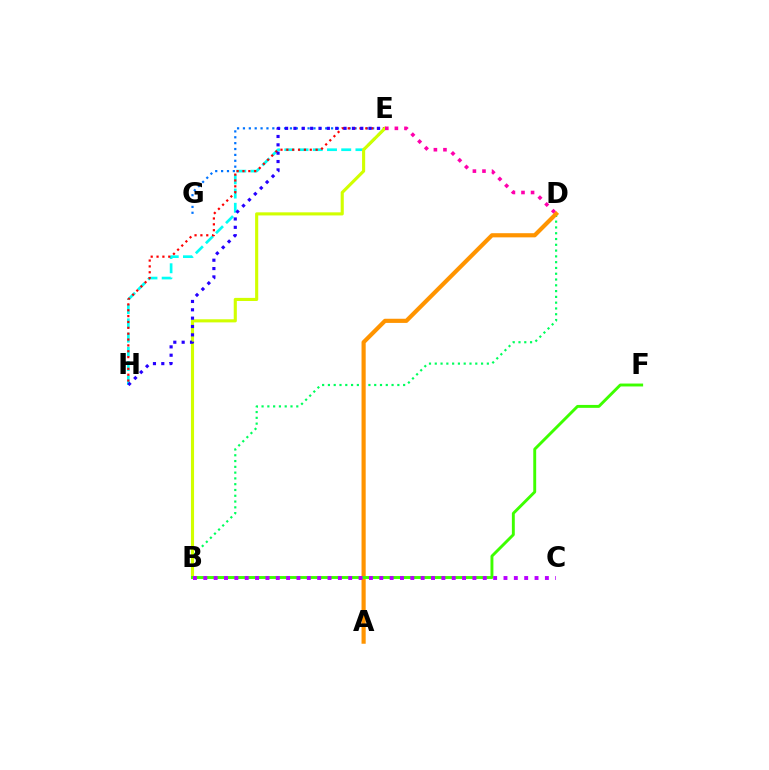{('E', 'G'): [{'color': '#0074ff', 'line_style': 'dotted', 'thickness': 1.6}], ('E', 'H'): [{'color': '#00fff6', 'line_style': 'dashed', 'thickness': 1.93}, {'color': '#ff0000', 'line_style': 'dotted', 'thickness': 1.59}, {'color': '#2500ff', 'line_style': 'dotted', 'thickness': 2.27}], ('B', 'D'): [{'color': '#00ff5c', 'line_style': 'dotted', 'thickness': 1.57}], ('B', 'E'): [{'color': '#d1ff00', 'line_style': 'solid', 'thickness': 2.24}], ('D', 'E'): [{'color': '#ff00ac', 'line_style': 'dotted', 'thickness': 2.6}], ('A', 'D'): [{'color': '#ff9400', 'line_style': 'solid', 'thickness': 2.99}], ('B', 'F'): [{'color': '#3dff00', 'line_style': 'solid', 'thickness': 2.09}], ('B', 'C'): [{'color': '#b900ff', 'line_style': 'dotted', 'thickness': 2.81}]}